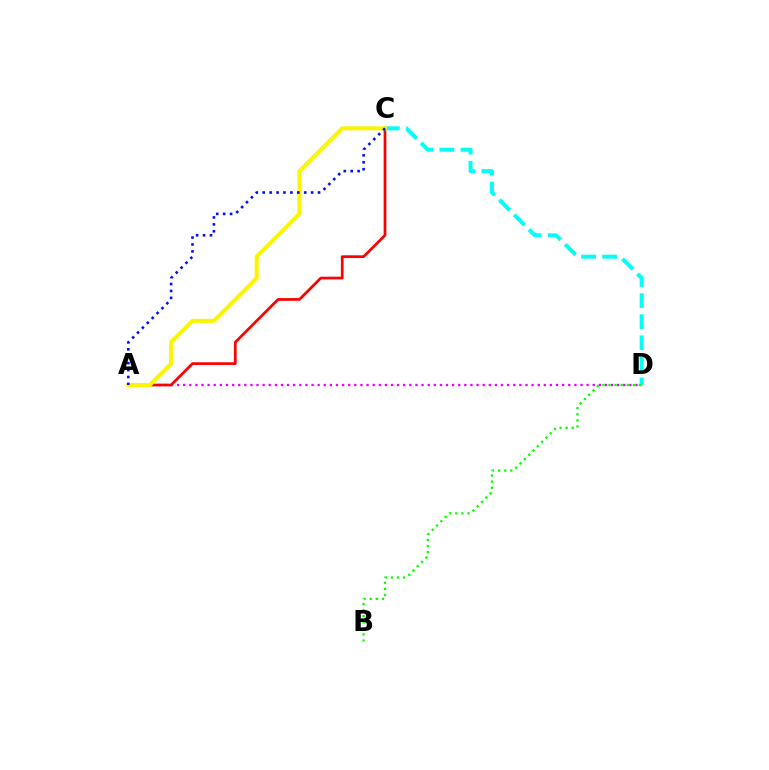{('A', 'D'): [{'color': '#ee00ff', 'line_style': 'dotted', 'thickness': 1.66}], ('A', 'C'): [{'color': '#ff0000', 'line_style': 'solid', 'thickness': 1.96}, {'color': '#fcf500', 'line_style': 'solid', 'thickness': 2.91}, {'color': '#0010ff', 'line_style': 'dotted', 'thickness': 1.88}], ('C', 'D'): [{'color': '#00fff6', 'line_style': 'dashed', 'thickness': 2.87}], ('B', 'D'): [{'color': '#08ff00', 'line_style': 'dotted', 'thickness': 1.65}]}